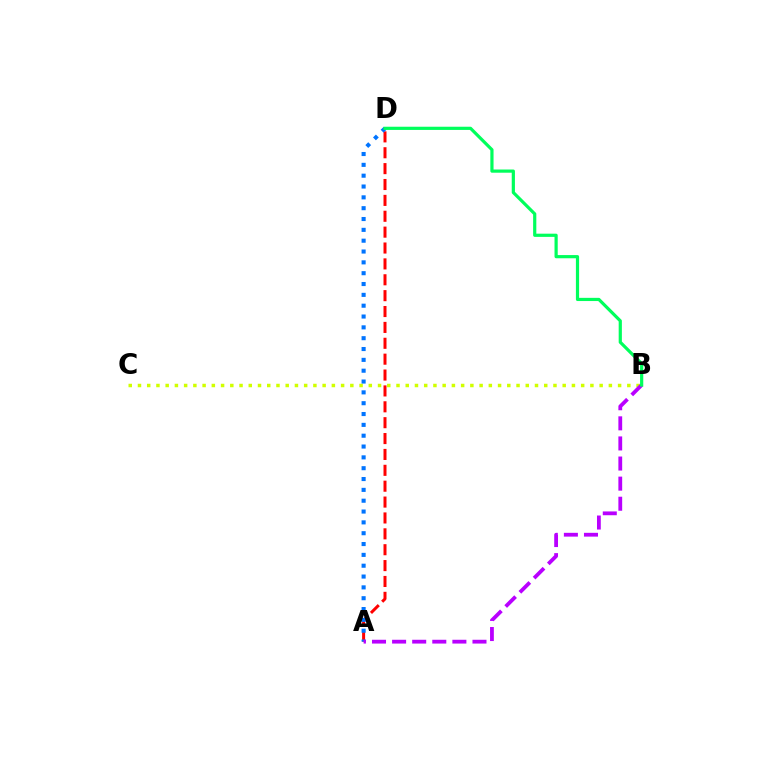{('B', 'C'): [{'color': '#d1ff00', 'line_style': 'dotted', 'thickness': 2.51}], ('A', 'D'): [{'color': '#ff0000', 'line_style': 'dashed', 'thickness': 2.16}, {'color': '#0074ff', 'line_style': 'dotted', 'thickness': 2.94}], ('A', 'B'): [{'color': '#b900ff', 'line_style': 'dashed', 'thickness': 2.73}], ('B', 'D'): [{'color': '#00ff5c', 'line_style': 'solid', 'thickness': 2.3}]}